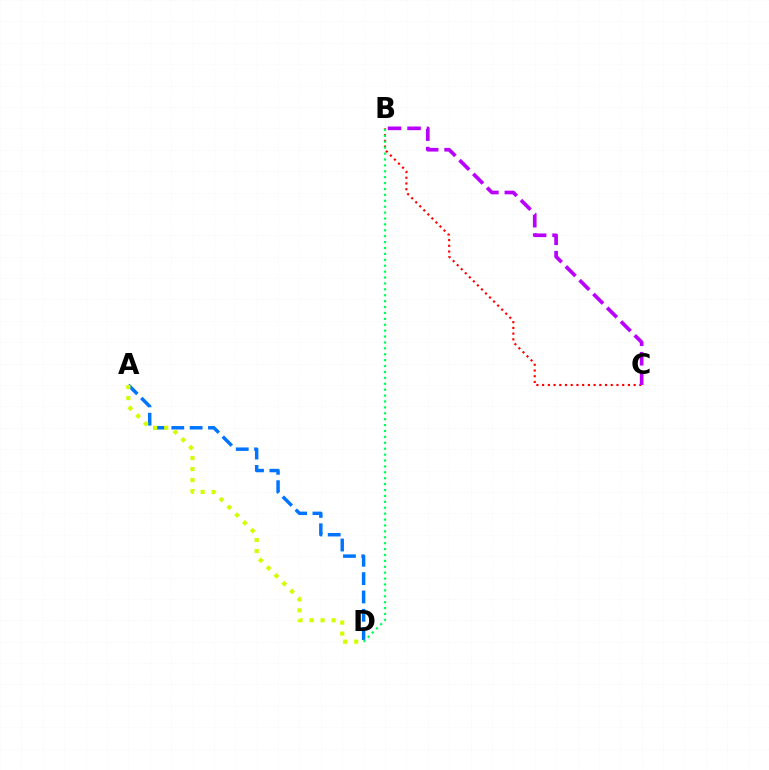{('A', 'D'): [{'color': '#0074ff', 'line_style': 'dashed', 'thickness': 2.49}, {'color': '#d1ff00', 'line_style': 'dotted', 'thickness': 2.99}], ('B', 'C'): [{'color': '#ff0000', 'line_style': 'dotted', 'thickness': 1.55}, {'color': '#b900ff', 'line_style': 'dashed', 'thickness': 2.65}], ('B', 'D'): [{'color': '#00ff5c', 'line_style': 'dotted', 'thickness': 1.6}]}